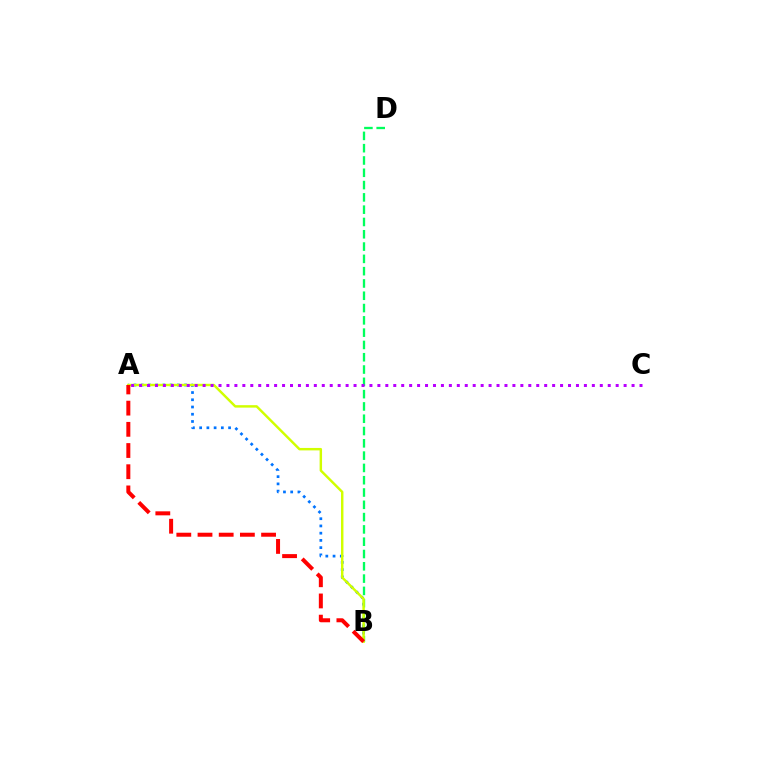{('A', 'B'): [{'color': '#0074ff', 'line_style': 'dotted', 'thickness': 1.96}, {'color': '#d1ff00', 'line_style': 'solid', 'thickness': 1.76}, {'color': '#ff0000', 'line_style': 'dashed', 'thickness': 2.88}], ('B', 'D'): [{'color': '#00ff5c', 'line_style': 'dashed', 'thickness': 1.67}], ('A', 'C'): [{'color': '#b900ff', 'line_style': 'dotted', 'thickness': 2.16}]}